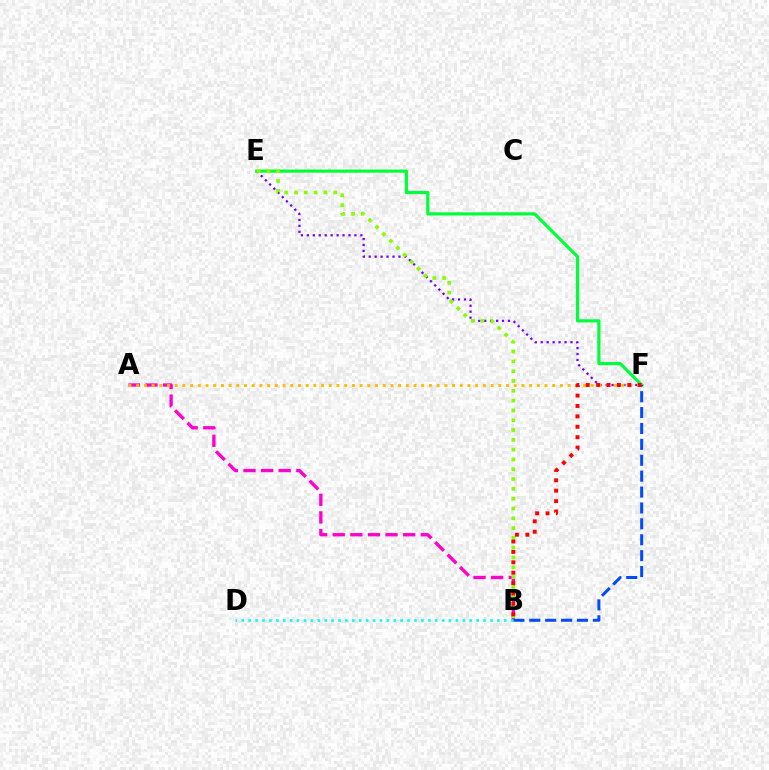{('E', 'F'): [{'color': '#7200ff', 'line_style': 'dotted', 'thickness': 1.62}, {'color': '#00ff39', 'line_style': 'solid', 'thickness': 2.29}], ('A', 'B'): [{'color': '#ff00cf', 'line_style': 'dashed', 'thickness': 2.39}], ('A', 'F'): [{'color': '#ffbd00', 'line_style': 'dotted', 'thickness': 2.09}], ('B', 'E'): [{'color': '#84ff00', 'line_style': 'dotted', 'thickness': 2.66}], ('B', 'F'): [{'color': '#004bff', 'line_style': 'dashed', 'thickness': 2.16}, {'color': '#ff0000', 'line_style': 'dotted', 'thickness': 2.83}], ('B', 'D'): [{'color': '#00fff6', 'line_style': 'dotted', 'thickness': 1.88}]}